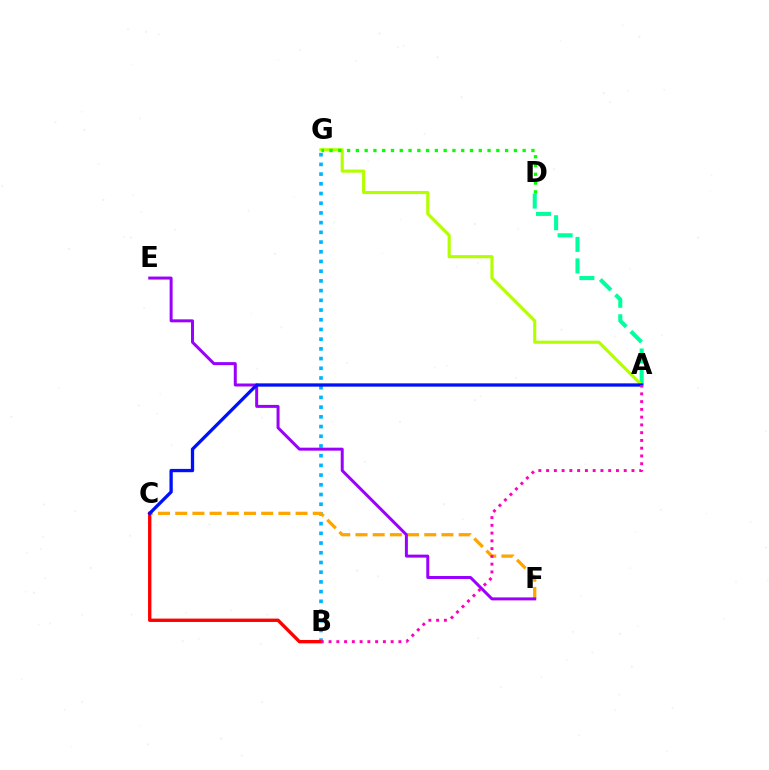{('B', 'G'): [{'color': '#00b5ff', 'line_style': 'dotted', 'thickness': 2.64}], ('C', 'F'): [{'color': '#ffa500', 'line_style': 'dashed', 'thickness': 2.34}], ('A', 'D'): [{'color': '#00ff9d', 'line_style': 'dashed', 'thickness': 2.92}], ('A', 'G'): [{'color': '#b3ff00', 'line_style': 'solid', 'thickness': 2.25}], ('E', 'F'): [{'color': '#9b00ff', 'line_style': 'solid', 'thickness': 2.15}], ('B', 'C'): [{'color': '#ff0000', 'line_style': 'solid', 'thickness': 2.42}], ('A', 'C'): [{'color': '#0010ff', 'line_style': 'solid', 'thickness': 2.37}], ('D', 'G'): [{'color': '#08ff00', 'line_style': 'dotted', 'thickness': 2.39}], ('A', 'B'): [{'color': '#ff00bd', 'line_style': 'dotted', 'thickness': 2.11}]}